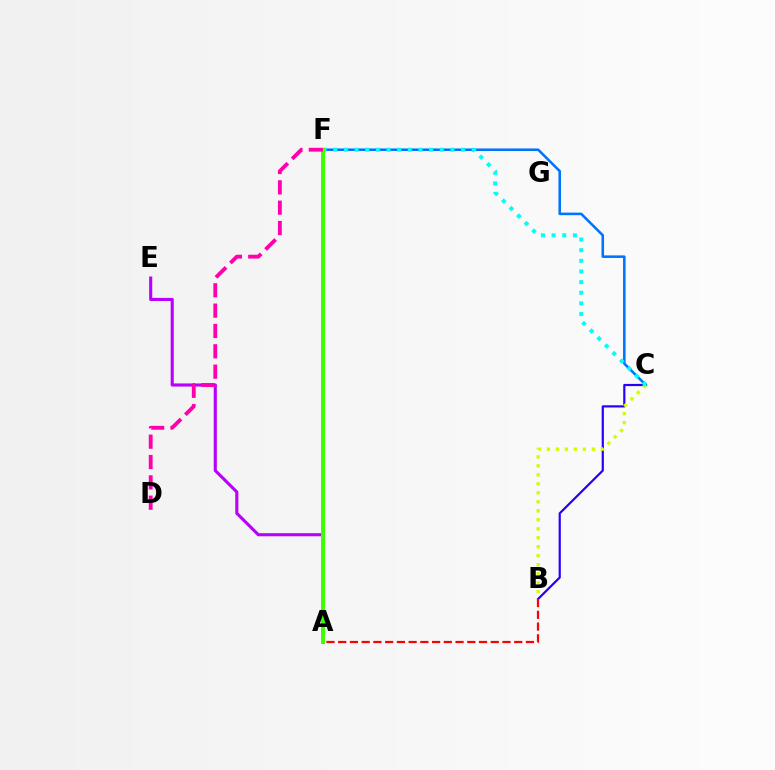{('A', 'F'): [{'color': '#00ff5c', 'line_style': 'dotted', 'thickness': 1.68}, {'color': '#ff9400', 'line_style': 'dashed', 'thickness': 2.81}, {'color': '#3dff00', 'line_style': 'solid', 'thickness': 2.88}], ('B', 'C'): [{'color': '#2500ff', 'line_style': 'solid', 'thickness': 1.58}, {'color': '#d1ff00', 'line_style': 'dotted', 'thickness': 2.44}], ('A', 'B'): [{'color': '#ff0000', 'line_style': 'dashed', 'thickness': 1.59}], ('C', 'F'): [{'color': '#0074ff', 'line_style': 'solid', 'thickness': 1.84}, {'color': '#00fff6', 'line_style': 'dotted', 'thickness': 2.89}], ('A', 'E'): [{'color': '#b900ff', 'line_style': 'solid', 'thickness': 2.24}], ('D', 'F'): [{'color': '#ff00ac', 'line_style': 'dashed', 'thickness': 2.76}]}